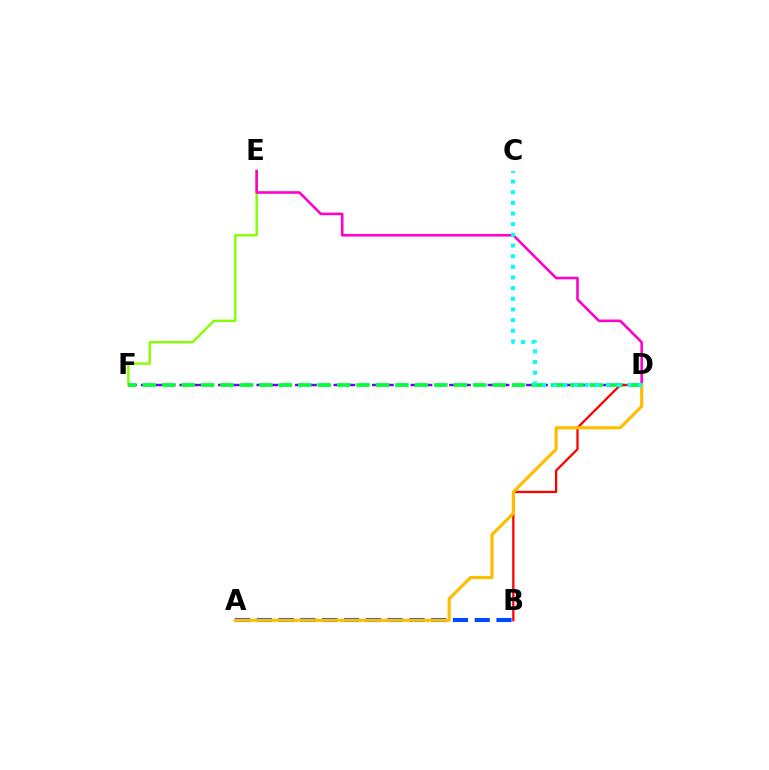{('D', 'F'): [{'color': '#7200ff', 'line_style': 'dashed', 'thickness': 1.74}, {'color': '#00ff39', 'line_style': 'dashed', 'thickness': 2.64}], ('E', 'F'): [{'color': '#84ff00', 'line_style': 'solid', 'thickness': 1.71}], ('A', 'B'): [{'color': '#004bff', 'line_style': 'dashed', 'thickness': 2.96}], ('B', 'D'): [{'color': '#ff0000', 'line_style': 'solid', 'thickness': 1.63}], ('D', 'E'): [{'color': '#ff00cf', 'line_style': 'solid', 'thickness': 1.87}], ('A', 'D'): [{'color': '#ffbd00', 'line_style': 'solid', 'thickness': 2.27}], ('C', 'D'): [{'color': '#00fff6', 'line_style': 'dotted', 'thickness': 2.9}]}